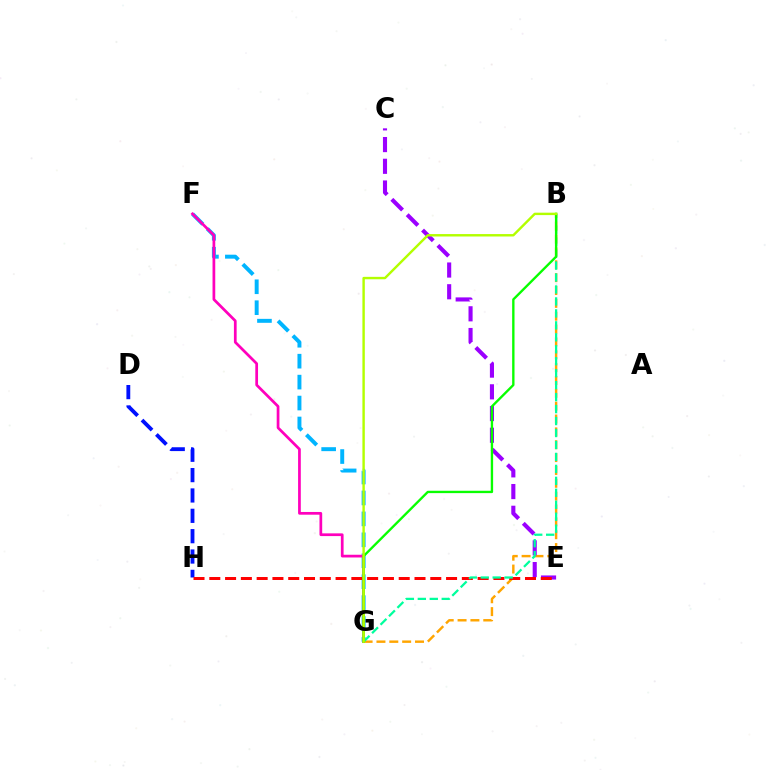{('F', 'G'): [{'color': '#00b5ff', 'line_style': 'dashed', 'thickness': 2.84}, {'color': '#ff00bd', 'line_style': 'solid', 'thickness': 1.96}], ('B', 'G'): [{'color': '#ffa500', 'line_style': 'dashed', 'thickness': 1.75}, {'color': '#00ff9d', 'line_style': 'dashed', 'thickness': 1.62}, {'color': '#08ff00', 'line_style': 'solid', 'thickness': 1.7}, {'color': '#b3ff00', 'line_style': 'solid', 'thickness': 1.74}], ('D', 'H'): [{'color': '#0010ff', 'line_style': 'dashed', 'thickness': 2.76}], ('C', 'E'): [{'color': '#9b00ff', 'line_style': 'dashed', 'thickness': 2.95}], ('E', 'H'): [{'color': '#ff0000', 'line_style': 'dashed', 'thickness': 2.14}]}